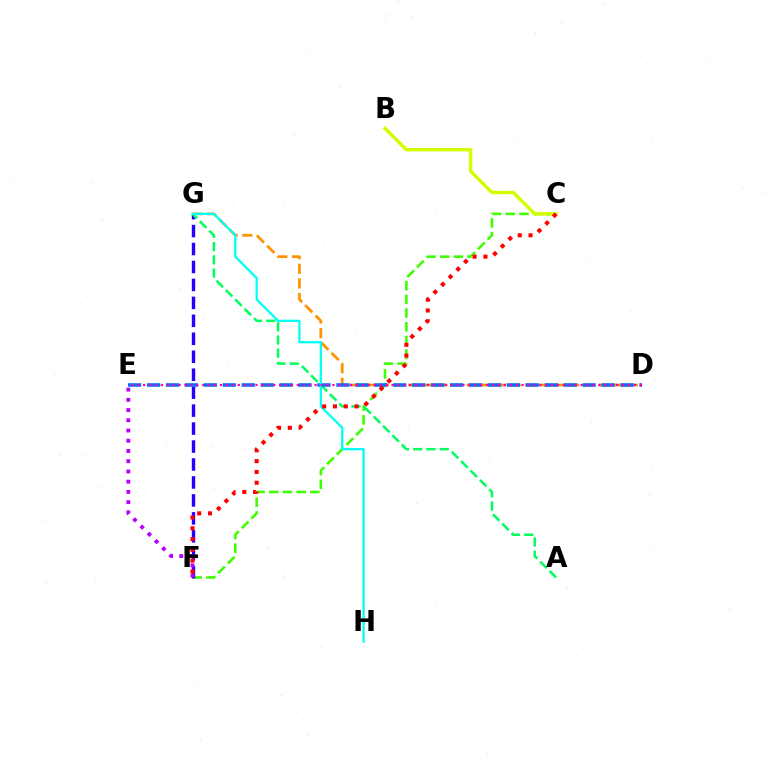{('D', 'G'): [{'color': '#ff9400', 'line_style': 'dashed', 'thickness': 1.99}], ('C', 'F'): [{'color': '#3dff00', 'line_style': 'dashed', 'thickness': 1.86}, {'color': '#ff0000', 'line_style': 'dotted', 'thickness': 2.93}], ('F', 'G'): [{'color': '#2500ff', 'line_style': 'dashed', 'thickness': 2.44}], ('A', 'G'): [{'color': '#00ff5c', 'line_style': 'dashed', 'thickness': 1.8}], ('B', 'C'): [{'color': '#d1ff00', 'line_style': 'solid', 'thickness': 2.47}], ('E', 'F'): [{'color': '#b900ff', 'line_style': 'dotted', 'thickness': 2.78}], ('D', 'E'): [{'color': '#0074ff', 'line_style': 'dashed', 'thickness': 2.57}, {'color': '#ff00ac', 'line_style': 'dotted', 'thickness': 1.61}], ('G', 'H'): [{'color': '#00fff6', 'line_style': 'solid', 'thickness': 1.63}]}